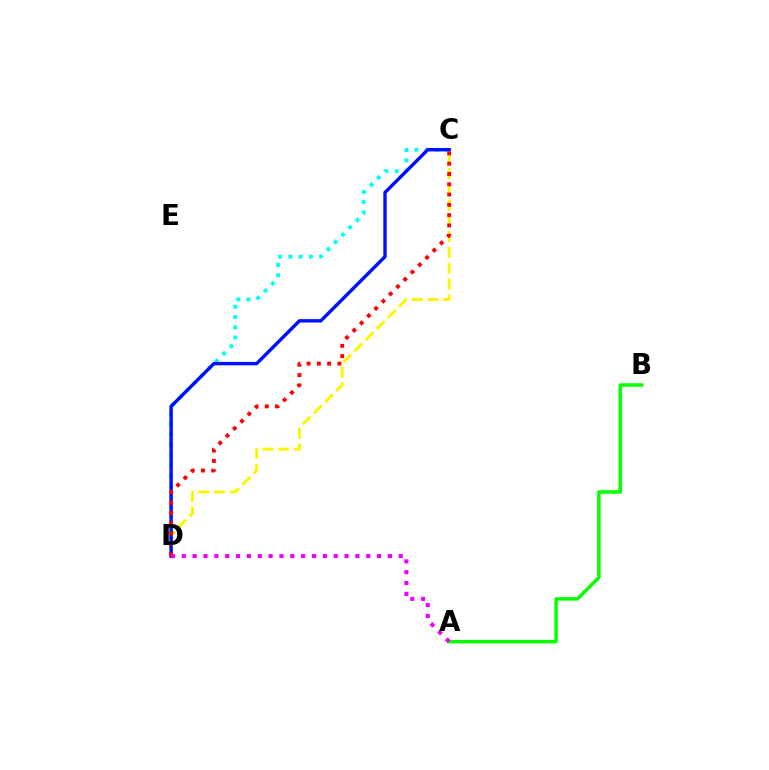{('A', 'B'): [{'color': '#08ff00', 'line_style': 'solid', 'thickness': 2.51}], ('C', 'D'): [{'color': '#00fff6', 'line_style': 'dotted', 'thickness': 2.79}, {'color': '#fcf500', 'line_style': 'dashed', 'thickness': 2.14}, {'color': '#0010ff', 'line_style': 'solid', 'thickness': 2.45}, {'color': '#ff0000', 'line_style': 'dotted', 'thickness': 2.8}], ('A', 'D'): [{'color': '#ee00ff', 'line_style': 'dotted', 'thickness': 2.95}]}